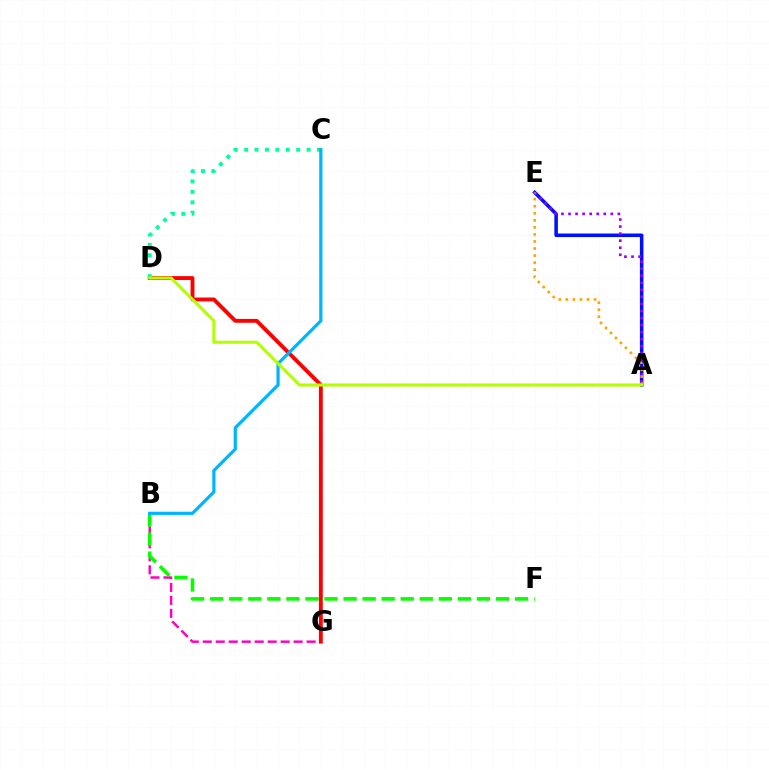{('B', 'G'): [{'color': '#ff00bd', 'line_style': 'dashed', 'thickness': 1.76}], ('A', 'E'): [{'color': '#0010ff', 'line_style': 'solid', 'thickness': 2.55}, {'color': '#9b00ff', 'line_style': 'dotted', 'thickness': 1.92}, {'color': '#ffa500', 'line_style': 'dotted', 'thickness': 1.92}], ('B', 'F'): [{'color': '#08ff00', 'line_style': 'dashed', 'thickness': 2.59}], ('D', 'G'): [{'color': '#ff0000', 'line_style': 'solid', 'thickness': 2.78}], ('C', 'D'): [{'color': '#00ff9d', 'line_style': 'dotted', 'thickness': 2.83}], ('B', 'C'): [{'color': '#00b5ff', 'line_style': 'solid', 'thickness': 2.3}], ('A', 'D'): [{'color': '#b3ff00', 'line_style': 'solid', 'thickness': 2.21}]}